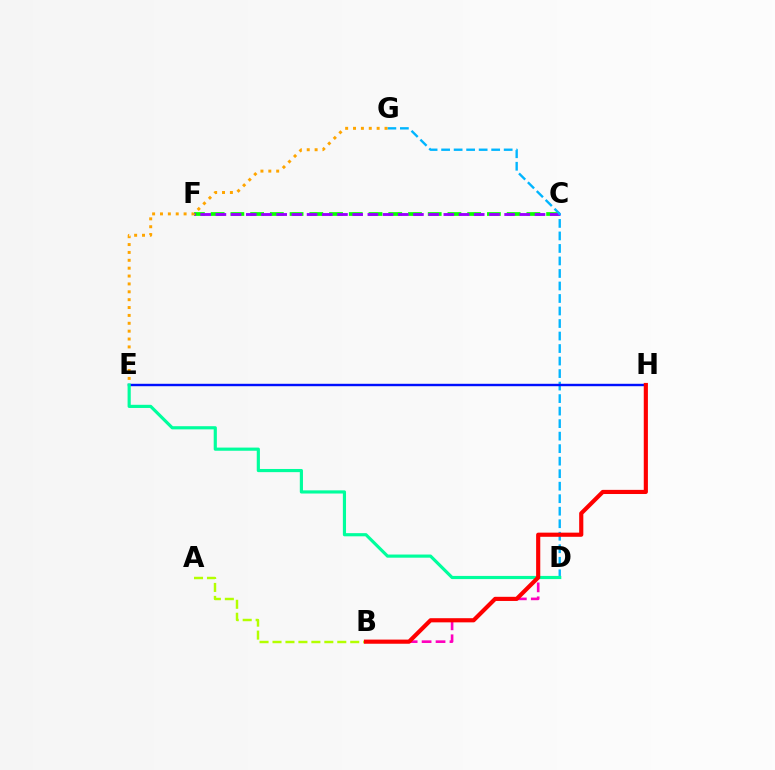{('B', 'D'): [{'color': '#ff00bd', 'line_style': 'dashed', 'thickness': 1.89}], ('C', 'F'): [{'color': '#08ff00', 'line_style': 'dashed', 'thickness': 2.68}, {'color': '#9b00ff', 'line_style': 'dashed', 'thickness': 2.06}], ('D', 'G'): [{'color': '#00b5ff', 'line_style': 'dashed', 'thickness': 1.7}], ('E', 'G'): [{'color': '#ffa500', 'line_style': 'dotted', 'thickness': 2.14}], ('E', 'H'): [{'color': '#0010ff', 'line_style': 'solid', 'thickness': 1.74}], ('D', 'E'): [{'color': '#00ff9d', 'line_style': 'solid', 'thickness': 2.28}], ('A', 'B'): [{'color': '#b3ff00', 'line_style': 'dashed', 'thickness': 1.76}], ('B', 'H'): [{'color': '#ff0000', 'line_style': 'solid', 'thickness': 2.98}]}